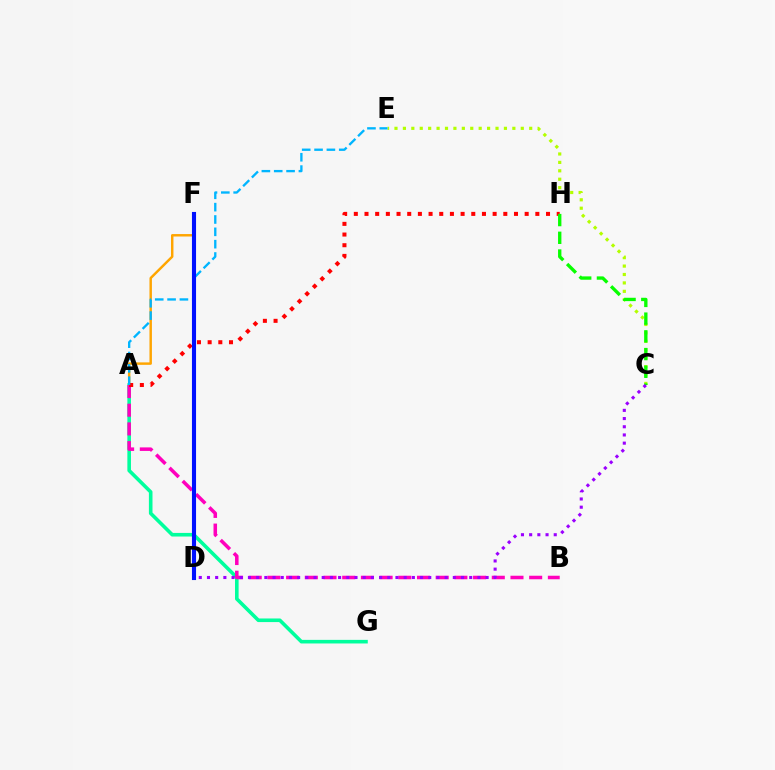{('A', 'F'): [{'color': '#ffa500', 'line_style': 'solid', 'thickness': 1.76}], ('C', 'E'): [{'color': '#b3ff00', 'line_style': 'dotted', 'thickness': 2.29}], ('A', 'G'): [{'color': '#00ff9d', 'line_style': 'solid', 'thickness': 2.59}], ('A', 'B'): [{'color': '#ff00bd', 'line_style': 'dashed', 'thickness': 2.54}], ('A', 'H'): [{'color': '#ff0000', 'line_style': 'dotted', 'thickness': 2.9}], ('C', 'H'): [{'color': '#08ff00', 'line_style': 'dashed', 'thickness': 2.41}], ('A', 'E'): [{'color': '#00b5ff', 'line_style': 'dashed', 'thickness': 1.68}], ('C', 'D'): [{'color': '#9b00ff', 'line_style': 'dotted', 'thickness': 2.23}], ('D', 'F'): [{'color': '#0010ff', 'line_style': 'solid', 'thickness': 2.96}]}